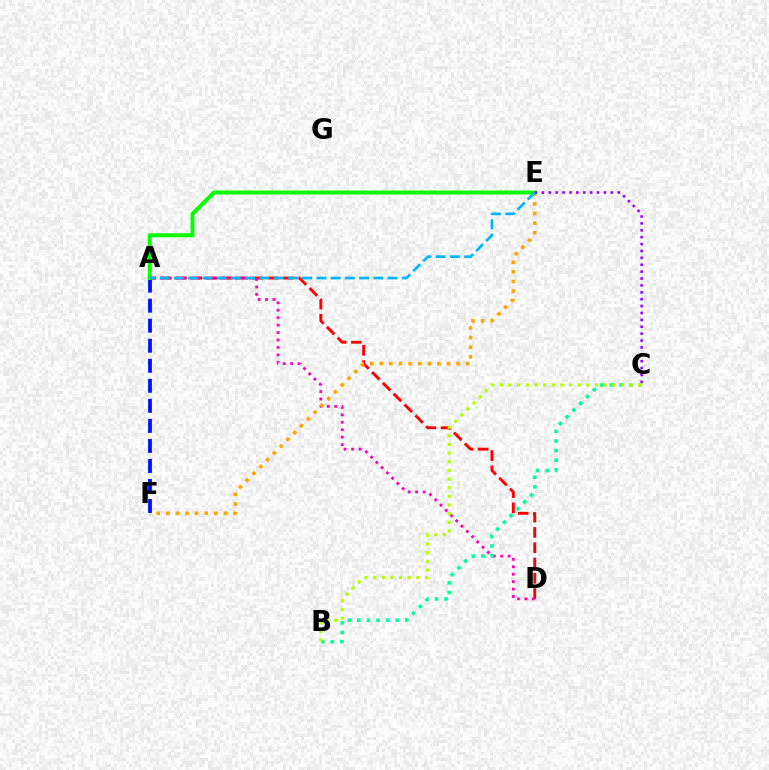{('A', 'D'): [{'color': '#ff0000', 'line_style': 'dashed', 'thickness': 2.08}, {'color': '#ff00bd', 'line_style': 'dotted', 'thickness': 2.02}], ('E', 'F'): [{'color': '#ffa500', 'line_style': 'dotted', 'thickness': 2.61}], ('A', 'F'): [{'color': '#0010ff', 'line_style': 'dashed', 'thickness': 2.72}], ('A', 'E'): [{'color': '#08ff00', 'line_style': 'solid', 'thickness': 2.86}, {'color': '#00b5ff', 'line_style': 'dashed', 'thickness': 1.94}], ('B', 'C'): [{'color': '#00ff9d', 'line_style': 'dotted', 'thickness': 2.61}, {'color': '#b3ff00', 'line_style': 'dotted', 'thickness': 2.35}], ('C', 'E'): [{'color': '#9b00ff', 'line_style': 'dotted', 'thickness': 1.87}]}